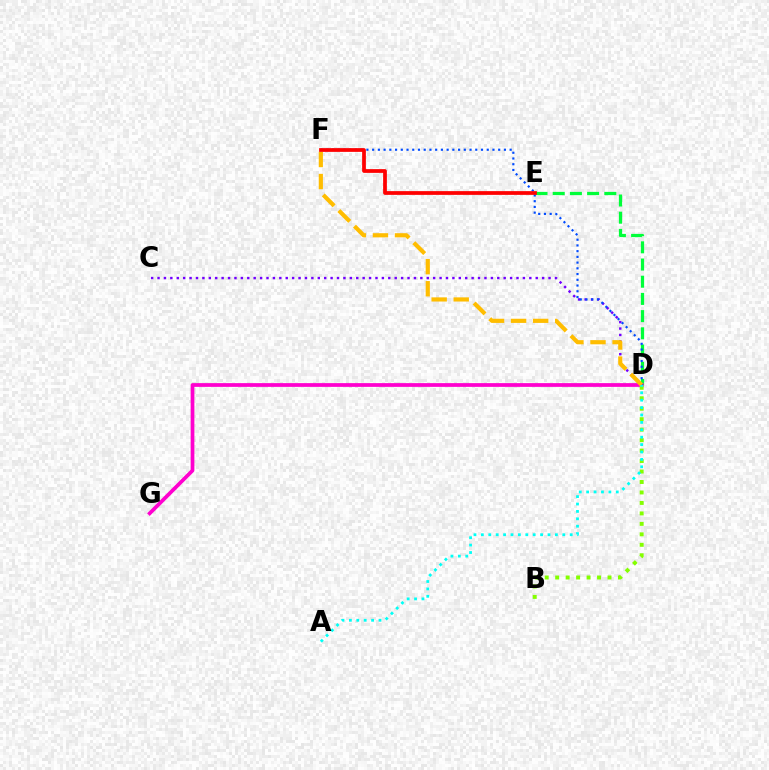{('D', 'E'): [{'color': '#00ff39', 'line_style': 'dashed', 'thickness': 2.34}], ('D', 'G'): [{'color': '#ff00cf', 'line_style': 'solid', 'thickness': 2.69}], ('C', 'D'): [{'color': '#7200ff', 'line_style': 'dotted', 'thickness': 1.74}], ('B', 'D'): [{'color': '#84ff00', 'line_style': 'dotted', 'thickness': 2.84}], ('D', 'F'): [{'color': '#004bff', 'line_style': 'dotted', 'thickness': 1.56}, {'color': '#ffbd00', 'line_style': 'dashed', 'thickness': 3.0}], ('E', 'F'): [{'color': '#ff0000', 'line_style': 'solid', 'thickness': 2.69}], ('A', 'D'): [{'color': '#00fff6', 'line_style': 'dotted', 'thickness': 2.01}]}